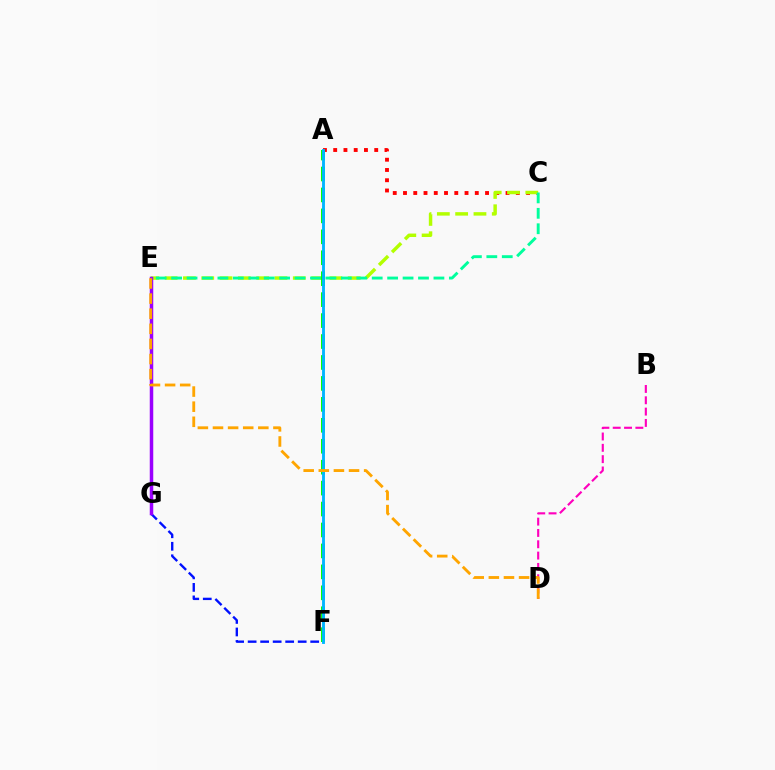{('A', 'C'): [{'color': '#ff0000', 'line_style': 'dotted', 'thickness': 2.79}], ('C', 'E'): [{'color': '#b3ff00', 'line_style': 'dashed', 'thickness': 2.49}, {'color': '#00ff9d', 'line_style': 'dashed', 'thickness': 2.1}], ('B', 'D'): [{'color': '#ff00bd', 'line_style': 'dashed', 'thickness': 1.54}], ('A', 'F'): [{'color': '#08ff00', 'line_style': 'dashed', 'thickness': 2.84}, {'color': '#00b5ff', 'line_style': 'solid', 'thickness': 2.07}], ('F', 'G'): [{'color': '#0010ff', 'line_style': 'dashed', 'thickness': 1.7}], ('E', 'G'): [{'color': '#9b00ff', 'line_style': 'solid', 'thickness': 2.52}], ('D', 'E'): [{'color': '#ffa500', 'line_style': 'dashed', 'thickness': 2.05}]}